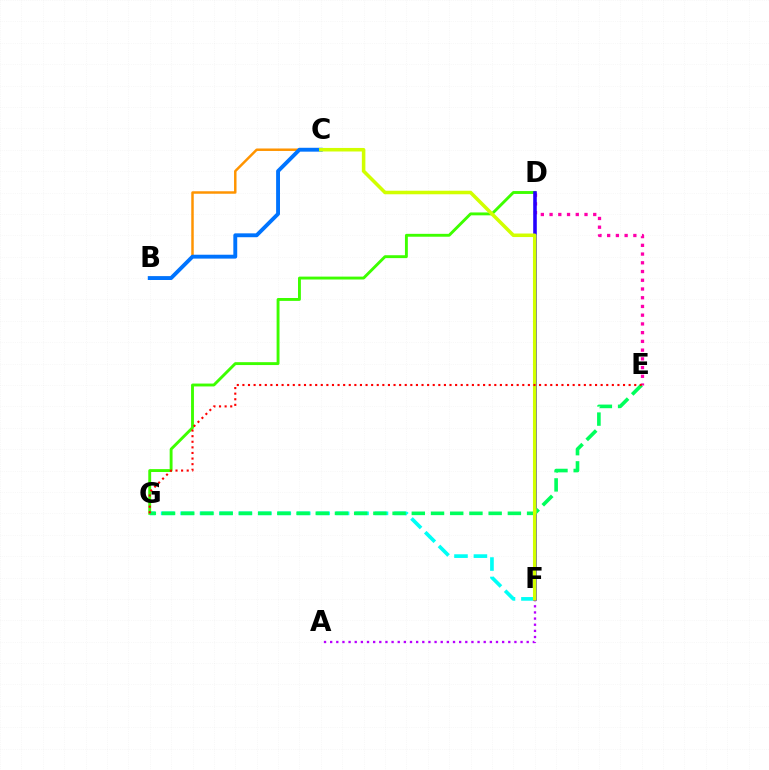{('B', 'C'): [{'color': '#ff9400', 'line_style': 'solid', 'thickness': 1.78}, {'color': '#0074ff', 'line_style': 'solid', 'thickness': 2.79}], ('F', 'G'): [{'color': '#00fff6', 'line_style': 'dashed', 'thickness': 2.64}], ('D', 'E'): [{'color': '#ff00ac', 'line_style': 'dotted', 'thickness': 2.37}], ('D', 'G'): [{'color': '#3dff00', 'line_style': 'solid', 'thickness': 2.08}], ('A', 'F'): [{'color': '#b900ff', 'line_style': 'dotted', 'thickness': 1.67}], ('D', 'F'): [{'color': '#2500ff', 'line_style': 'solid', 'thickness': 2.58}], ('E', 'G'): [{'color': '#00ff5c', 'line_style': 'dashed', 'thickness': 2.61}, {'color': '#ff0000', 'line_style': 'dotted', 'thickness': 1.52}], ('C', 'F'): [{'color': '#d1ff00', 'line_style': 'solid', 'thickness': 2.55}]}